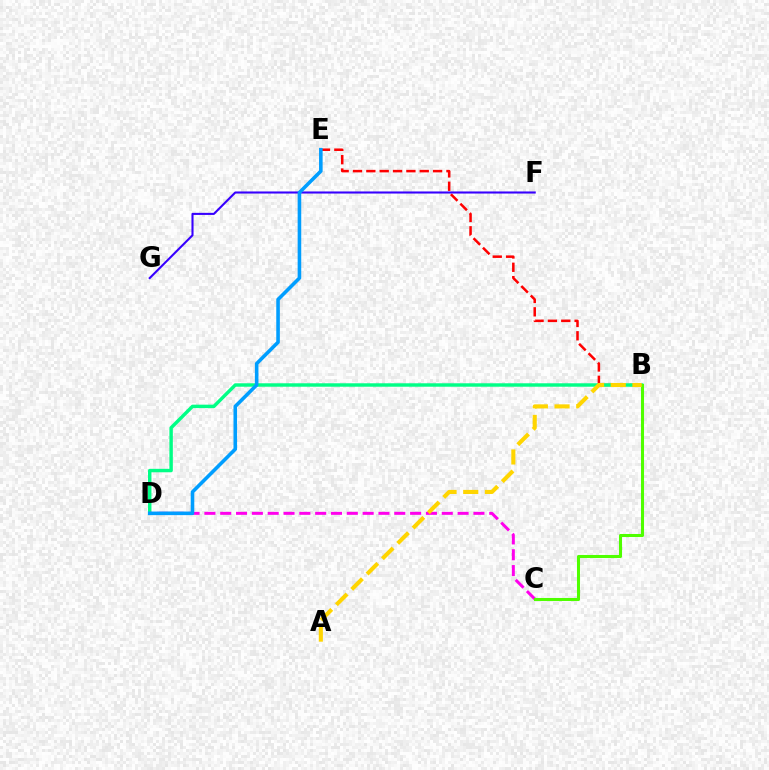{('B', 'E'): [{'color': '#ff0000', 'line_style': 'dashed', 'thickness': 1.81}], ('B', 'D'): [{'color': '#00ff86', 'line_style': 'solid', 'thickness': 2.48}], ('F', 'G'): [{'color': '#3700ff', 'line_style': 'solid', 'thickness': 1.5}], ('C', 'D'): [{'color': '#ff00ed', 'line_style': 'dashed', 'thickness': 2.15}], ('B', 'C'): [{'color': '#4fff00', 'line_style': 'solid', 'thickness': 2.19}], ('D', 'E'): [{'color': '#009eff', 'line_style': 'solid', 'thickness': 2.58}], ('A', 'B'): [{'color': '#ffd500', 'line_style': 'dashed', 'thickness': 2.95}]}